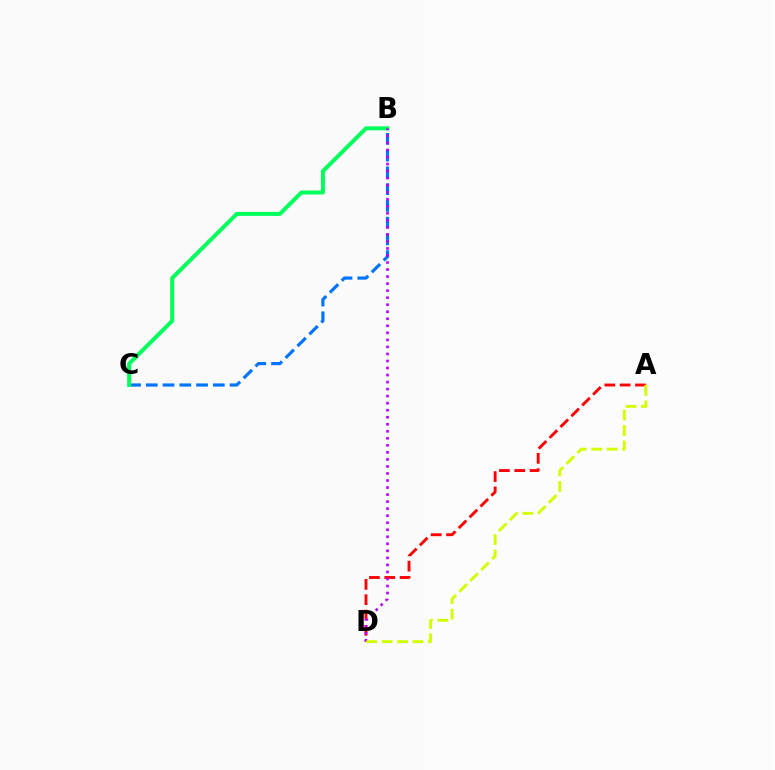{('A', 'D'): [{'color': '#ff0000', 'line_style': 'dashed', 'thickness': 2.08}, {'color': '#d1ff00', 'line_style': 'dashed', 'thickness': 2.09}], ('B', 'C'): [{'color': '#0074ff', 'line_style': 'dashed', 'thickness': 2.28}, {'color': '#00ff5c', 'line_style': 'solid', 'thickness': 2.89}], ('B', 'D'): [{'color': '#b900ff', 'line_style': 'dotted', 'thickness': 1.91}]}